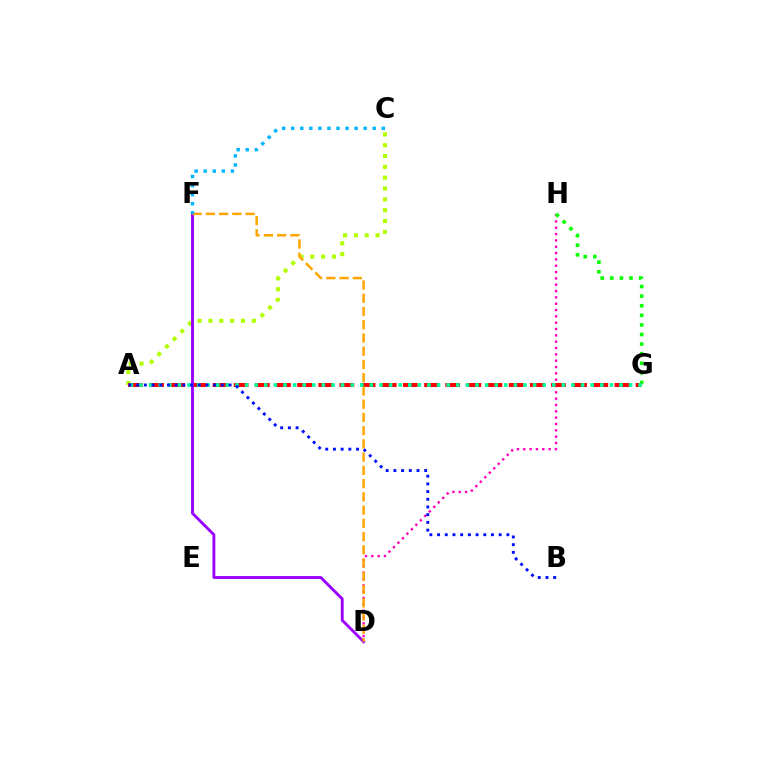{('D', 'H'): [{'color': '#ff00bd', 'line_style': 'dotted', 'thickness': 1.72}], ('A', 'C'): [{'color': '#b3ff00', 'line_style': 'dotted', 'thickness': 2.94}], ('G', 'H'): [{'color': '#08ff00', 'line_style': 'dotted', 'thickness': 2.61}], ('A', 'G'): [{'color': '#ff0000', 'line_style': 'dashed', 'thickness': 2.87}, {'color': '#00ff9d', 'line_style': 'dotted', 'thickness': 2.61}], ('D', 'F'): [{'color': '#9b00ff', 'line_style': 'solid', 'thickness': 2.07}, {'color': '#ffa500', 'line_style': 'dashed', 'thickness': 1.8}], ('A', 'B'): [{'color': '#0010ff', 'line_style': 'dotted', 'thickness': 2.09}], ('C', 'F'): [{'color': '#00b5ff', 'line_style': 'dotted', 'thickness': 2.46}]}